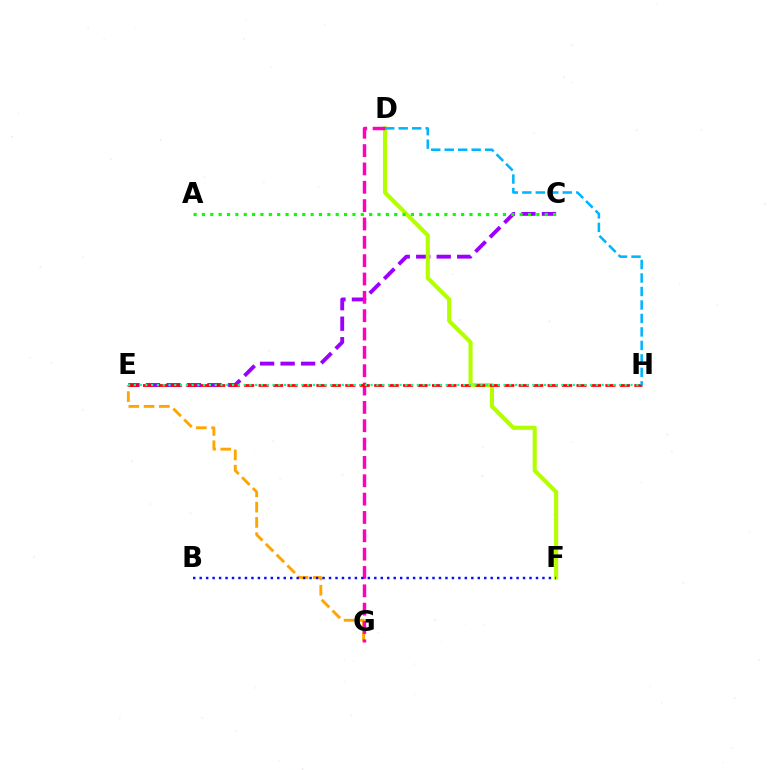{('C', 'E'): [{'color': '#9b00ff', 'line_style': 'dashed', 'thickness': 2.78}], ('D', 'F'): [{'color': '#b3ff00', 'line_style': 'solid', 'thickness': 2.96}], ('E', 'G'): [{'color': '#ffa500', 'line_style': 'dashed', 'thickness': 2.07}], ('D', 'G'): [{'color': '#ff00bd', 'line_style': 'dashed', 'thickness': 2.49}], ('E', 'H'): [{'color': '#ff0000', 'line_style': 'dashed', 'thickness': 1.96}, {'color': '#00ff9d', 'line_style': 'dotted', 'thickness': 1.57}], ('A', 'C'): [{'color': '#08ff00', 'line_style': 'dotted', 'thickness': 2.27}], ('B', 'F'): [{'color': '#0010ff', 'line_style': 'dotted', 'thickness': 1.76}], ('D', 'H'): [{'color': '#00b5ff', 'line_style': 'dashed', 'thickness': 1.83}]}